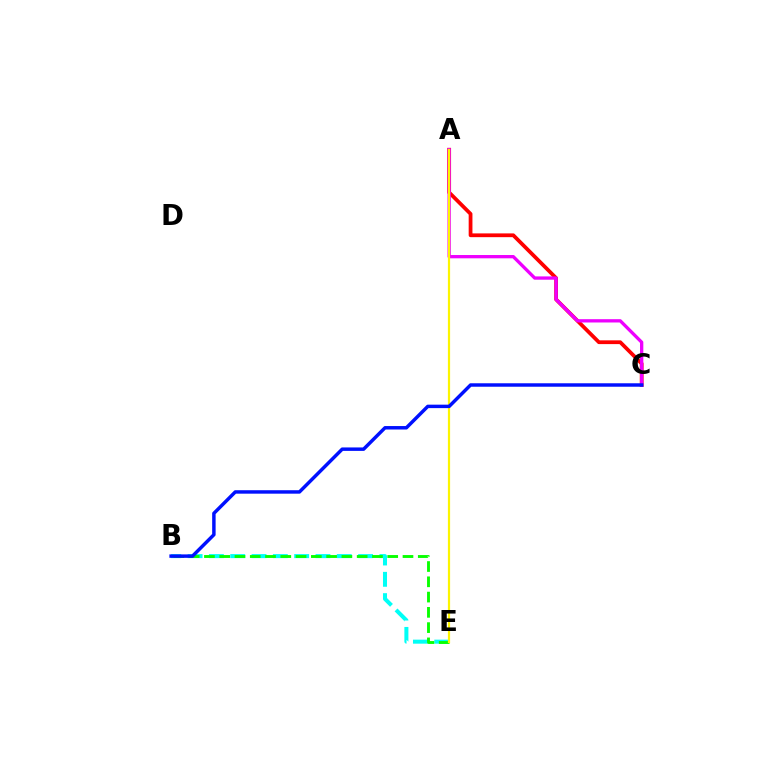{('B', 'E'): [{'color': '#00fff6', 'line_style': 'dashed', 'thickness': 2.9}, {'color': '#08ff00', 'line_style': 'dashed', 'thickness': 2.07}], ('A', 'C'): [{'color': '#ff0000', 'line_style': 'solid', 'thickness': 2.71}, {'color': '#ee00ff', 'line_style': 'solid', 'thickness': 2.38}], ('A', 'E'): [{'color': '#fcf500', 'line_style': 'solid', 'thickness': 1.58}], ('B', 'C'): [{'color': '#0010ff', 'line_style': 'solid', 'thickness': 2.49}]}